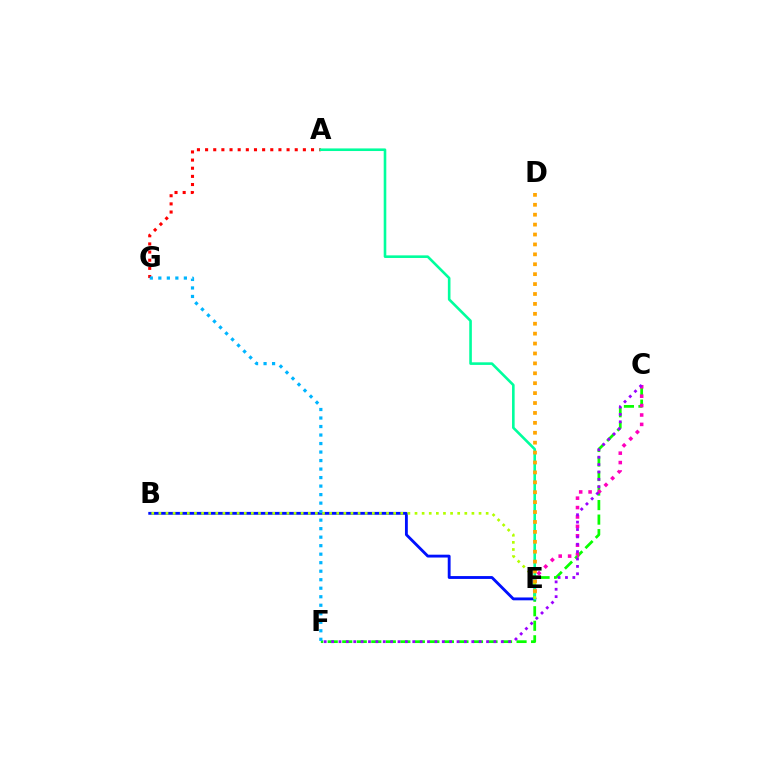{('C', 'F'): [{'color': '#08ff00', 'line_style': 'dashed', 'thickness': 1.97}, {'color': '#9b00ff', 'line_style': 'dotted', 'thickness': 2.0}], ('A', 'G'): [{'color': '#ff0000', 'line_style': 'dotted', 'thickness': 2.21}], ('B', 'E'): [{'color': '#0010ff', 'line_style': 'solid', 'thickness': 2.05}, {'color': '#b3ff00', 'line_style': 'dotted', 'thickness': 1.93}], ('C', 'E'): [{'color': '#ff00bd', 'line_style': 'dotted', 'thickness': 2.56}], ('A', 'E'): [{'color': '#00ff9d', 'line_style': 'solid', 'thickness': 1.88}], ('D', 'E'): [{'color': '#ffa500', 'line_style': 'dotted', 'thickness': 2.69}], ('F', 'G'): [{'color': '#00b5ff', 'line_style': 'dotted', 'thickness': 2.31}]}